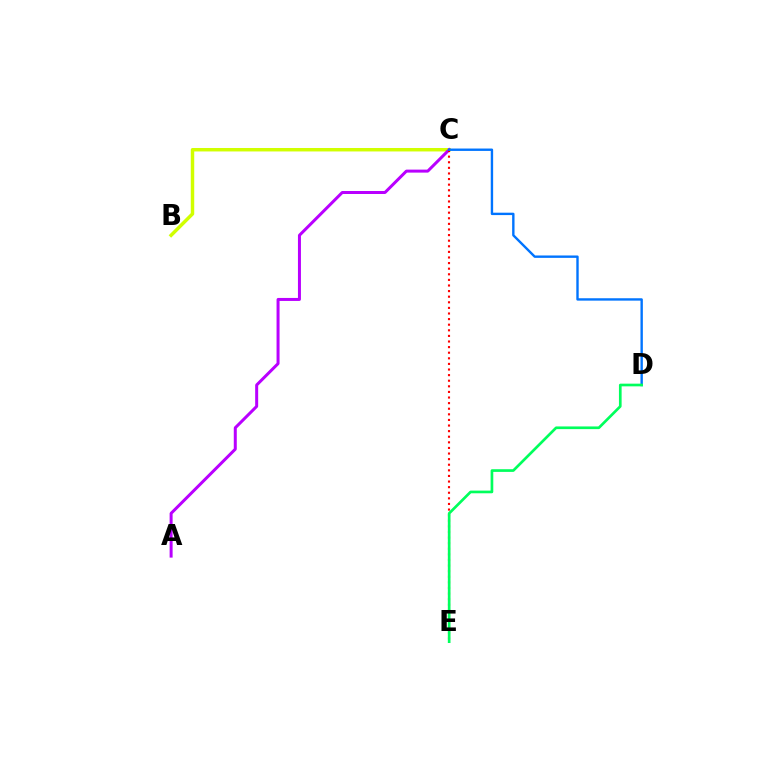{('B', 'C'): [{'color': '#d1ff00', 'line_style': 'solid', 'thickness': 2.49}], ('A', 'C'): [{'color': '#b900ff', 'line_style': 'solid', 'thickness': 2.16}], ('C', 'E'): [{'color': '#ff0000', 'line_style': 'dotted', 'thickness': 1.52}], ('C', 'D'): [{'color': '#0074ff', 'line_style': 'solid', 'thickness': 1.72}], ('D', 'E'): [{'color': '#00ff5c', 'line_style': 'solid', 'thickness': 1.93}]}